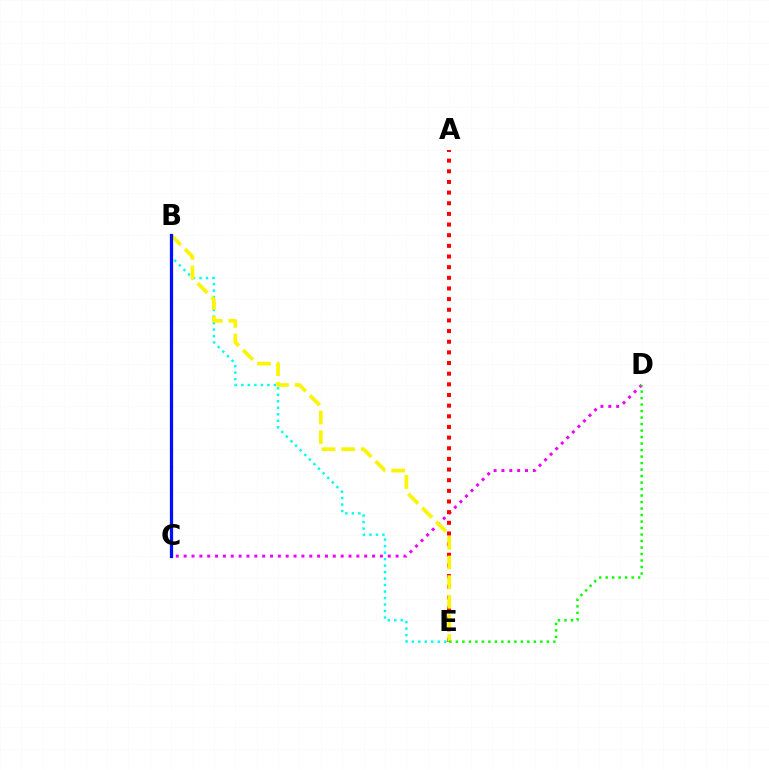{('B', 'E'): [{'color': '#00fff6', 'line_style': 'dotted', 'thickness': 1.76}, {'color': '#fcf500', 'line_style': 'dashed', 'thickness': 2.67}], ('C', 'D'): [{'color': '#ee00ff', 'line_style': 'dotted', 'thickness': 2.13}], ('A', 'E'): [{'color': '#ff0000', 'line_style': 'dotted', 'thickness': 2.89}], ('B', 'C'): [{'color': '#0010ff', 'line_style': 'solid', 'thickness': 2.33}], ('D', 'E'): [{'color': '#08ff00', 'line_style': 'dotted', 'thickness': 1.77}]}